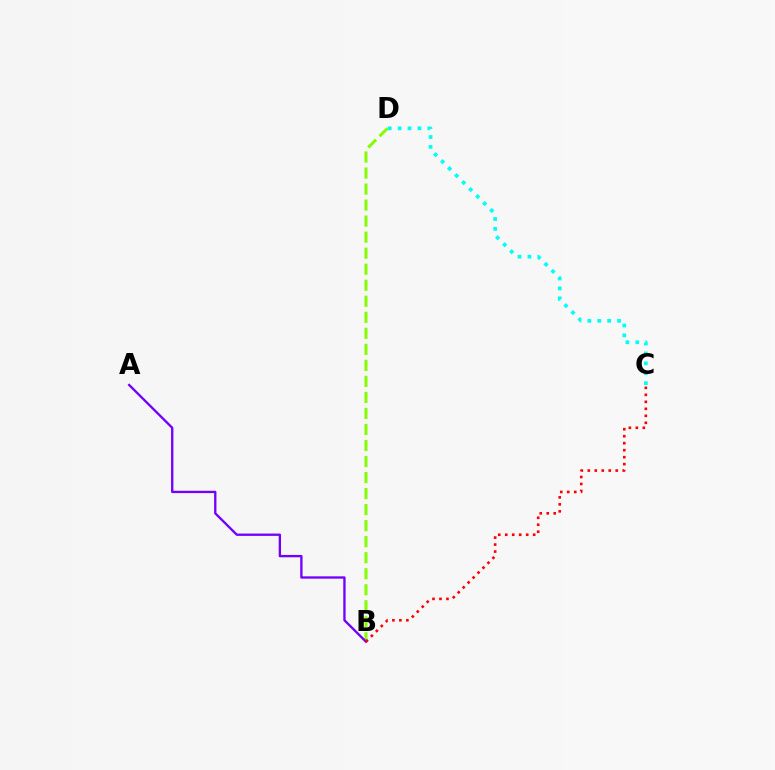{('B', 'D'): [{'color': '#84ff00', 'line_style': 'dashed', 'thickness': 2.18}], ('A', 'B'): [{'color': '#7200ff', 'line_style': 'solid', 'thickness': 1.68}], ('C', 'D'): [{'color': '#00fff6', 'line_style': 'dotted', 'thickness': 2.69}], ('B', 'C'): [{'color': '#ff0000', 'line_style': 'dotted', 'thickness': 1.9}]}